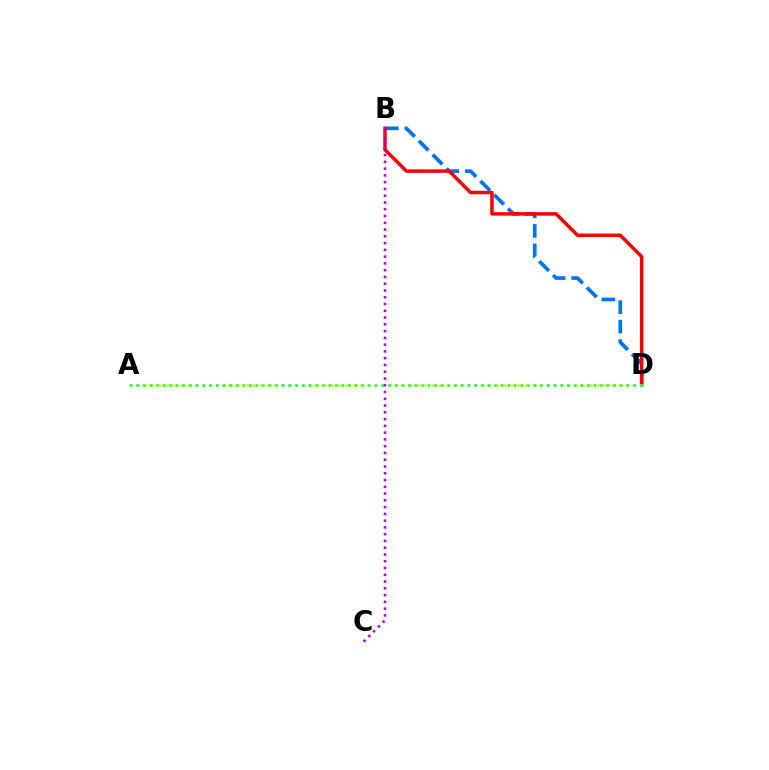{('B', 'D'): [{'color': '#0074ff', 'line_style': 'dashed', 'thickness': 2.65}, {'color': '#ff0000', 'line_style': 'solid', 'thickness': 2.5}], ('A', 'D'): [{'color': '#d1ff00', 'line_style': 'dotted', 'thickness': 1.95}, {'color': '#00ff5c', 'line_style': 'dotted', 'thickness': 1.8}], ('B', 'C'): [{'color': '#b900ff', 'line_style': 'dotted', 'thickness': 1.84}]}